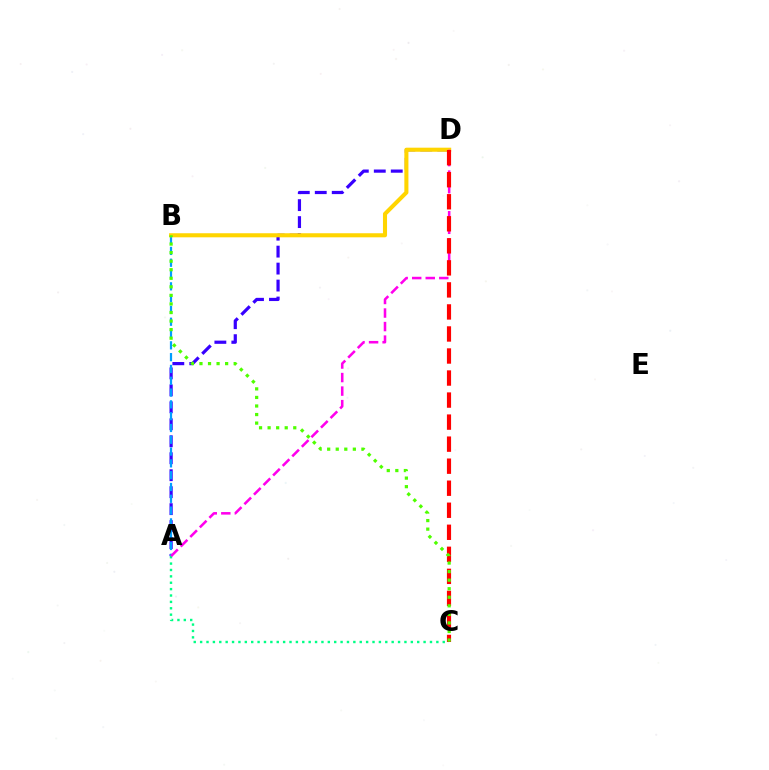{('A', 'D'): [{'color': '#3700ff', 'line_style': 'dashed', 'thickness': 2.31}, {'color': '#ff00ed', 'line_style': 'dashed', 'thickness': 1.84}], ('A', 'B'): [{'color': '#009eff', 'line_style': 'dashed', 'thickness': 1.6}], ('B', 'D'): [{'color': '#ffd500', 'line_style': 'solid', 'thickness': 2.93}], ('A', 'C'): [{'color': '#00ff86', 'line_style': 'dotted', 'thickness': 1.73}], ('C', 'D'): [{'color': '#ff0000', 'line_style': 'dashed', 'thickness': 2.99}], ('B', 'C'): [{'color': '#4fff00', 'line_style': 'dotted', 'thickness': 2.32}]}